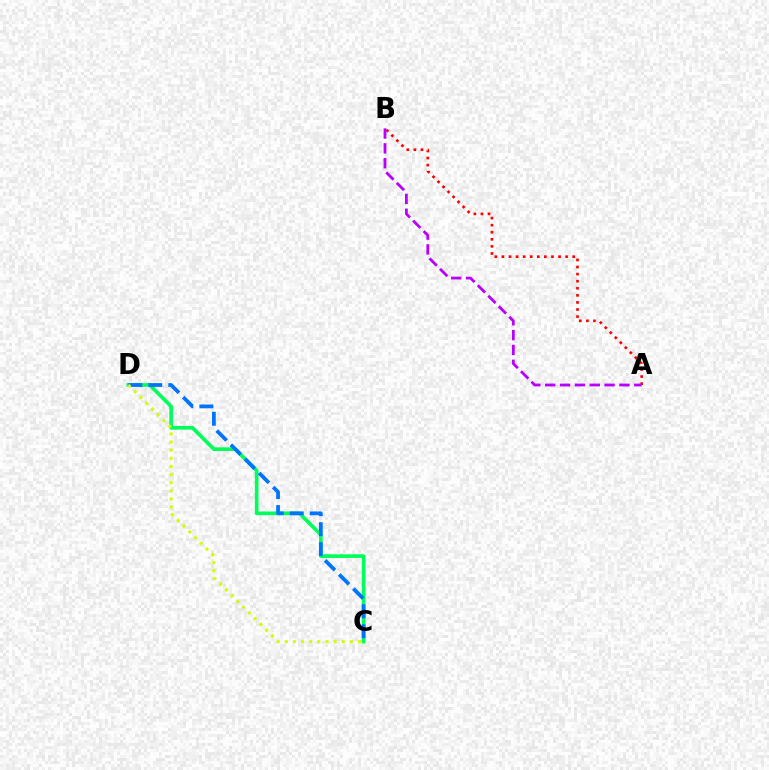{('A', 'B'): [{'color': '#ff0000', 'line_style': 'dotted', 'thickness': 1.92}, {'color': '#b900ff', 'line_style': 'dashed', 'thickness': 2.02}], ('C', 'D'): [{'color': '#00ff5c', 'line_style': 'solid', 'thickness': 2.64}, {'color': '#0074ff', 'line_style': 'dashed', 'thickness': 2.71}, {'color': '#d1ff00', 'line_style': 'dotted', 'thickness': 2.21}]}